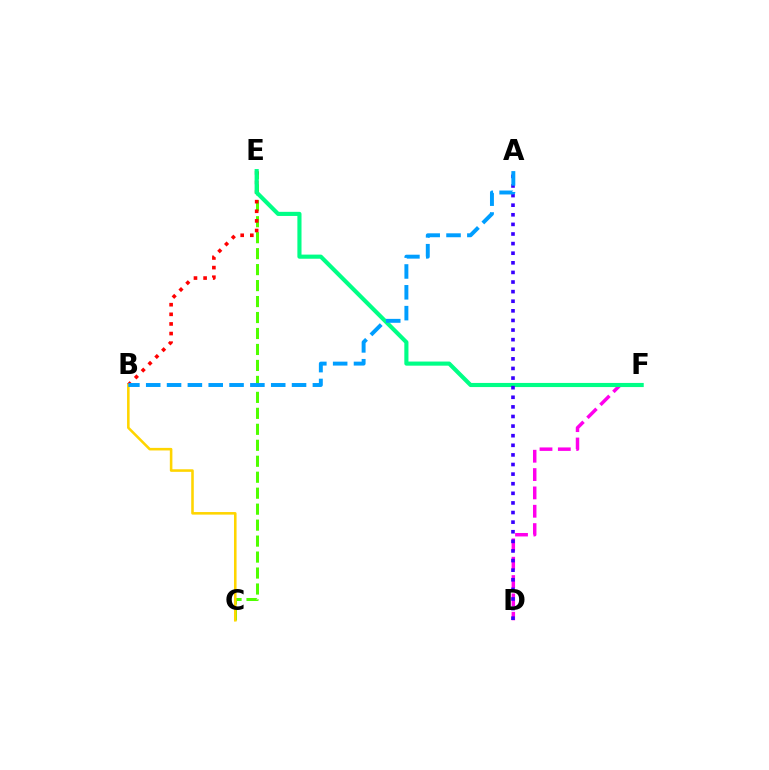{('D', 'F'): [{'color': '#ff00ed', 'line_style': 'dashed', 'thickness': 2.49}], ('C', 'E'): [{'color': '#4fff00', 'line_style': 'dashed', 'thickness': 2.17}], ('B', 'E'): [{'color': '#ff0000', 'line_style': 'dotted', 'thickness': 2.61}], ('B', 'C'): [{'color': '#ffd500', 'line_style': 'solid', 'thickness': 1.85}], ('E', 'F'): [{'color': '#00ff86', 'line_style': 'solid', 'thickness': 2.97}], ('A', 'D'): [{'color': '#3700ff', 'line_style': 'dotted', 'thickness': 2.61}], ('A', 'B'): [{'color': '#009eff', 'line_style': 'dashed', 'thickness': 2.83}]}